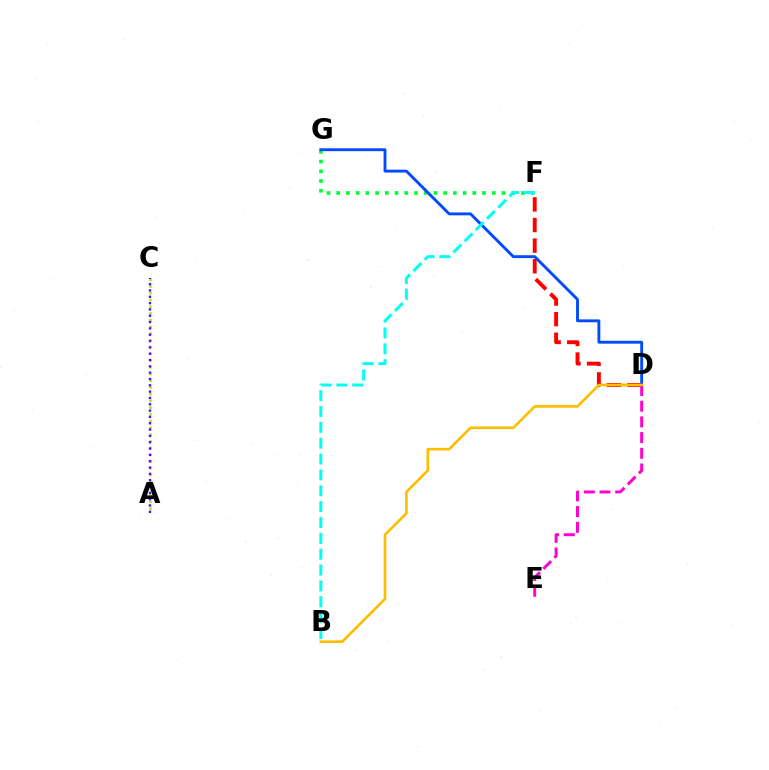{('A', 'C'): [{'color': '#84ff00', 'line_style': 'dotted', 'thickness': 1.83}, {'color': '#7200ff', 'line_style': 'dotted', 'thickness': 1.72}], ('D', 'F'): [{'color': '#ff0000', 'line_style': 'dashed', 'thickness': 2.8}], ('D', 'E'): [{'color': '#ff00cf', 'line_style': 'dashed', 'thickness': 2.13}], ('F', 'G'): [{'color': '#00ff39', 'line_style': 'dotted', 'thickness': 2.64}], ('D', 'G'): [{'color': '#004bff', 'line_style': 'solid', 'thickness': 2.08}], ('B', 'F'): [{'color': '#00fff6', 'line_style': 'dashed', 'thickness': 2.15}], ('B', 'D'): [{'color': '#ffbd00', 'line_style': 'solid', 'thickness': 1.89}]}